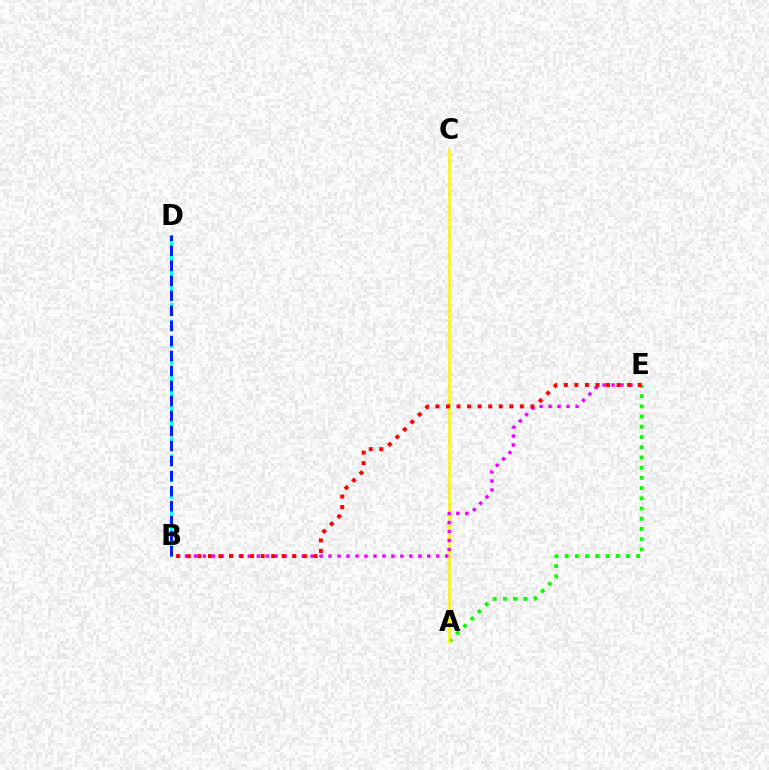{('A', 'E'): [{'color': '#08ff00', 'line_style': 'dotted', 'thickness': 2.78}], ('A', 'C'): [{'color': '#fcf500', 'line_style': 'solid', 'thickness': 1.8}], ('B', 'E'): [{'color': '#ee00ff', 'line_style': 'dotted', 'thickness': 2.44}, {'color': '#ff0000', 'line_style': 'dotted', 'thickness': 2.87}], ('B', 'D'): [{'color': '#00fff6', 'line_style': 'dashed', 'thickness': 2.28}, {'color': '#0010ff', 'line_style': 'dashed', 'thickness': 2.04}]}